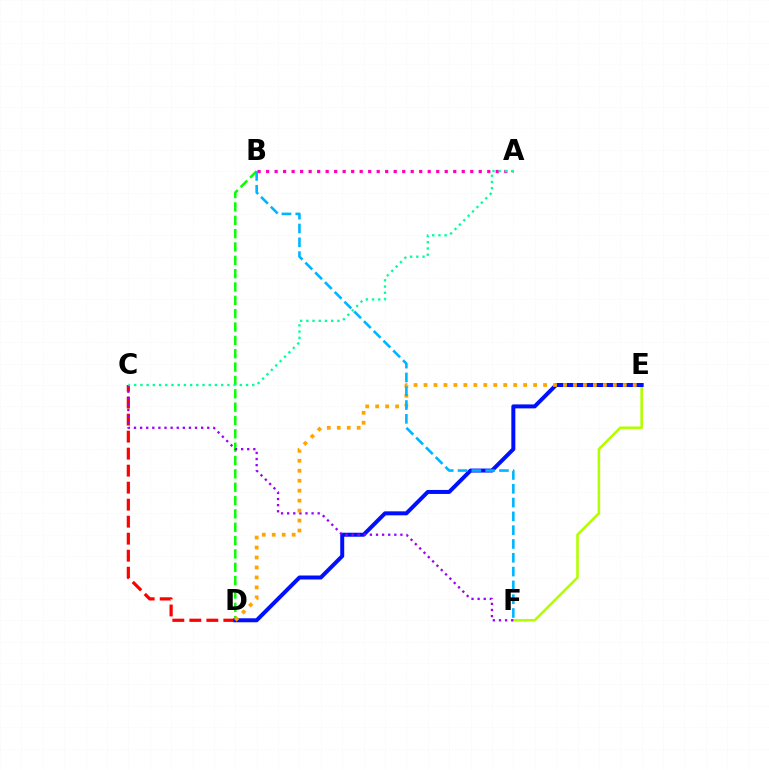{('B', 'D'): [{'color': '#08ff00', 'line_style': 'dashed', 'thickness': 1.81}], ('E', 'F'): [{'color': '#b3ff00', 'line_style': 'solid', 'thickness': 1.87}], ('A', 'B'): [{'color': '#ff00bd', 'line_style': 'dotted', 'thickness': 2.31}], ('C', 'D'): [{'color': '#ff0000', 'line_style': 'dashed', 'thickness': 2.31}], ('D', 'E'): [{'color': '#0010ff', 'line_style': 'solid', 'thickness': 2.87}, {'color': '#ffa500', 'line_style': 'dotted', 'thickness': 2.71}], ('C', 'F'): [{'color': '#9b00ff', 'line_style': 'dotted', 'thickness': 1.66}], ('A', 'C'): [{'color': '#00ff9d', 'line_style': 'dotted', 'thickness': 1.69}], ('B', 'F'): [{'color': '#00b5ff', 'line_style': 'dashed', 'thickness': 1.88}]}